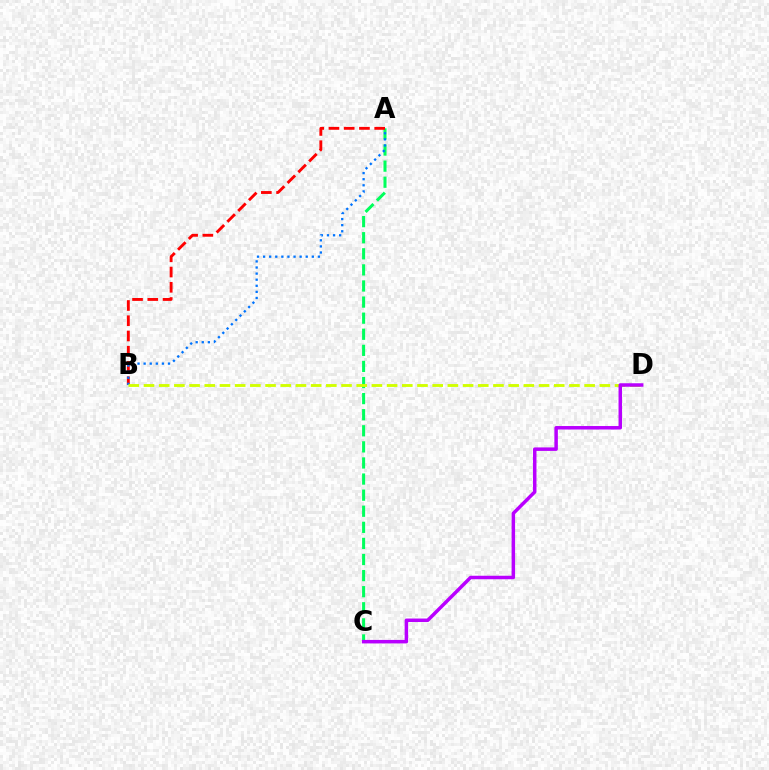{('A', 'C'): [{'color': '#00ff5c', 'line_style': 'dashed', 'thickness': 2.19}], ('A', 'B'): [{'color': '#ff0000', 'line_style': 'dashed', 'thickness': 2.07}, {'color': '#0074ff', 'line_style': 'dotted', 'thickness': 1.65}], ('B', 'D'): [{'color': '#d1ff00', 'line_style': 'dashed', 'thickness': 2.06}], ('C', 'D'): [{'color': '#b900ff', 'line_style': 'solid', 'thickness': 2.51}]}